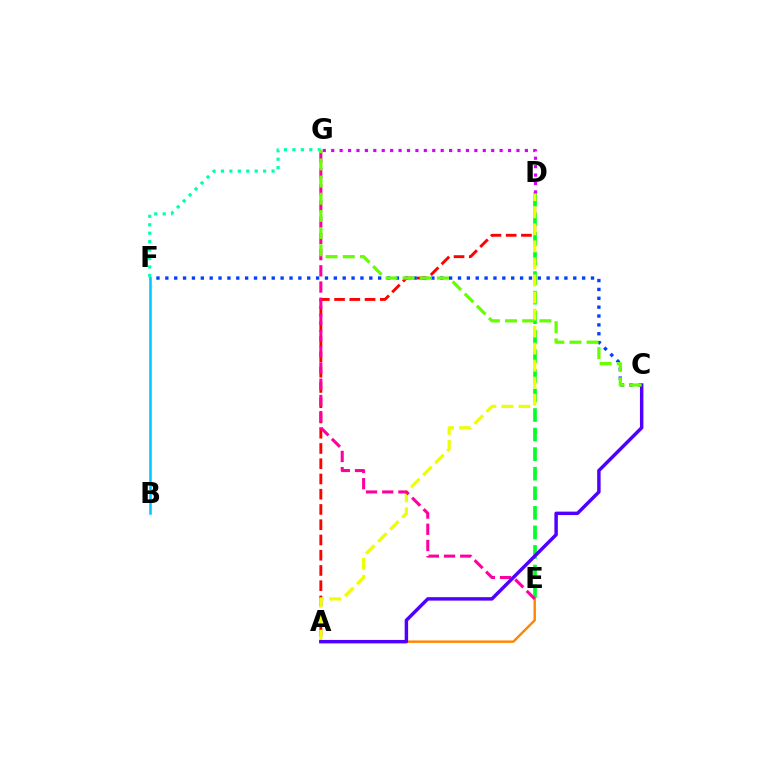{('A', 'E'): [{'color': '#ff8800', 'line_style': 'solid', 'thickness': 1.77}], ('C', 'F'): [{'color': '#003fff', 'line_style': 'dotted', 'thickness': 2.41}], ('A', 'D'): [{'color': '#ff0000', 'line_style': 'dashed', 'thickness': 2.07}, {'color': '#eeff00', 'line_style': 'dashed', 'thickness': 2.31}], ('D', 'E'): [{'color': '#00ff27', 'line_style': 'dashed', 'thickness': 2.66}], ('F', 'G'): [{'color': '#00ffaf', 'line_style': 'dotted', 'thickness': 2.29}], ('E', 'G'): [{'color': '#ff00a0', 'line_style': 'dashed', 'thickness': 2.2}], ('A', 'C'): [{'color': '#4f00ff', 'line_style': 'solid', 'thickness': 2.48}], ('C', 'G'): [{'color': '#66ff00', 'line_style': 'dashed', 'thickness': 2.33}], ('D', 'G'): [{'color': '#d600ff', 'line_style': 'dotted', 'thickness': 2.29}], ('B', 'F'): [{'color': '#00c7ff', 'line_style': 'solid', 'thickness': 1.84}]}